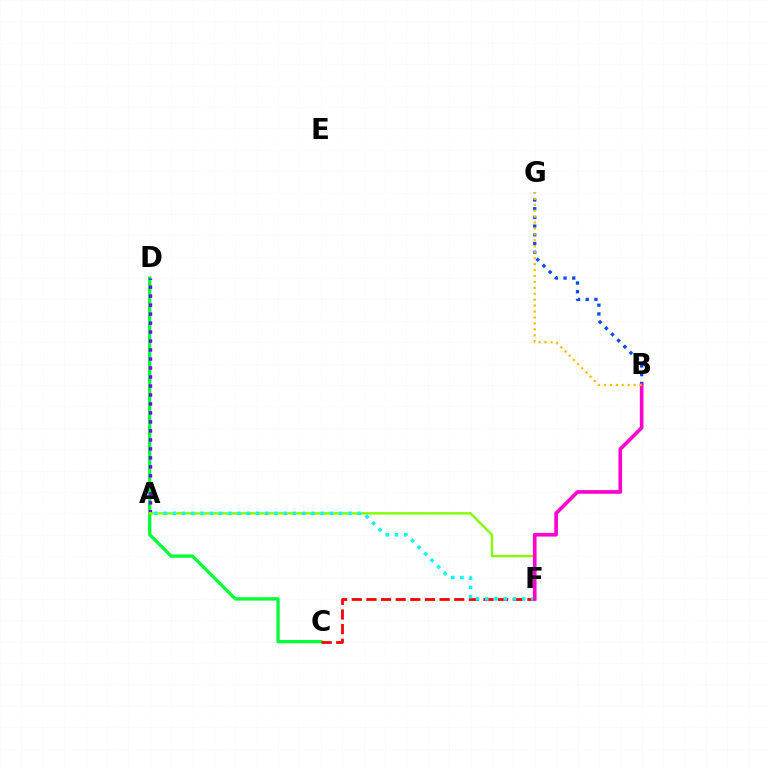{('C', 'D'): [{'color': '#00ff39', 'line_style': 'solid', 'thickness': 2.36}], ('A', 'D'): [{'color': '#7200ff', 'line_style': 'dotted', 'thickness': 2.44}], ('B', 'G'): [{'color': '#004bff', 'line_style': 'dotted', 'thickness': 2.37}, {'color': '#ffbd00', 'line_style': 'dotted', 'thickness': 1.61}], ('A', 'F'): [{'color': '#84ff00', 'line_style': 'solid', 'thickness': 1.75}, {'color': '#00fff6', 'line_style': 'dotted', 'thickness': 2.51}], ('C', 'F'): [{'color': '#ff0000', 'line_style': 'dashed', 'thickness': 1.99}], ('B', 'F'): [{'color': '#ff00cf', 'line_style': 'solid', 'thickness': 2.63}]}